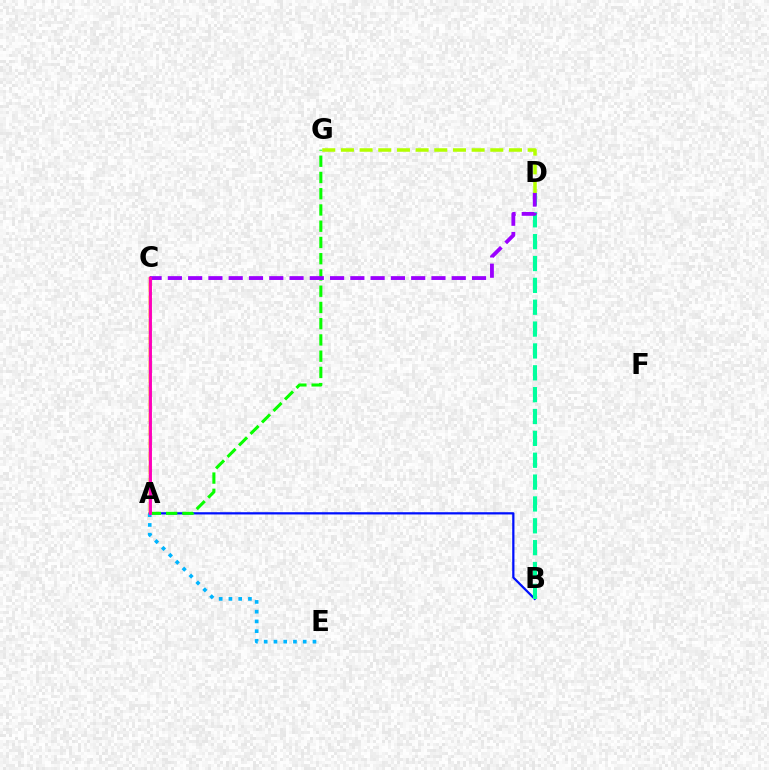{('A', 'B'): [{'color': '#0010ff', 'line_style': 'solid', 'thickness': 1.61}], ('A', 'G'): [{'color': '#08ff00', 'line_style': 'dashed', 'thickness': 2.21}], ('B', 'D'): [{'color': '#00ff9d', 'line_style': 'dashed', 'thickness': 2.97}], ('C', 'D'): [{'color': '#9b00ff', 'line_style': 'dashed', 'thickness': 2.75}], ('A', 'E'): [{'color': '#00b5ff', 'line_style': 'dotted', 'thickness': 2.65}], ('A', 'C'): [{'color': '#ff0000', 'line_style': 'solid', 'thickness': 1.73}, {'color': '#ffa500', 'line_style': 'dashed', 'thickness': 1.77}, {'color': '#ff00bd', 'line_style': 'solid', 'thickness': 2.08}], ('D', 'G'): [{'color': '#b3ff00', 'line_style': 'dashed', 'thickness': 2.54}]}